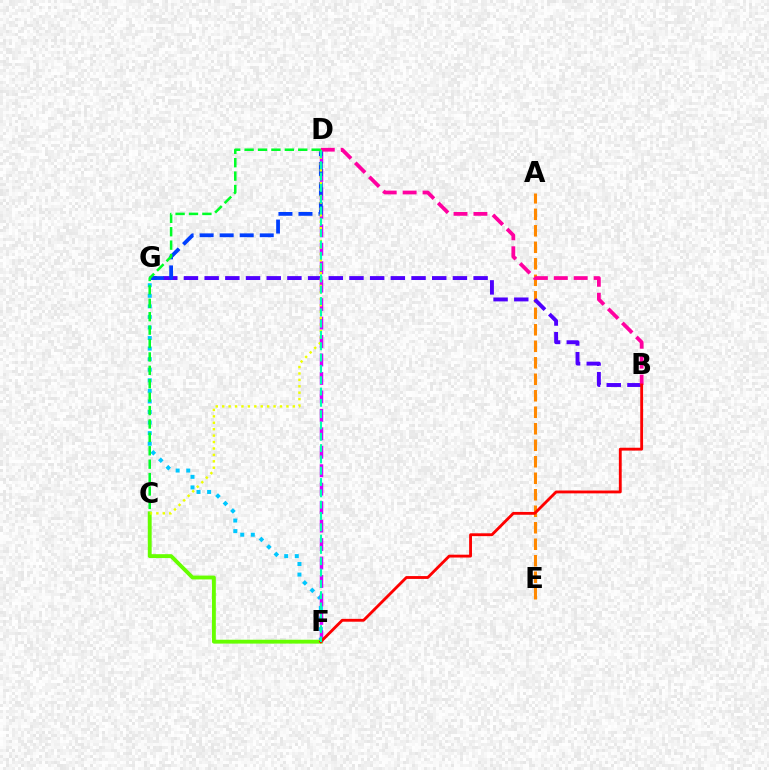{('A', 'E'): [{'color': '#ff8800', 'line_style': 'dashed', 'thickness': 2.24}], ('F', 'G'): [{'color': '#00c7ff', 'line_style': 'dotted', 'thickness': 2.87}], ('D', 'F'): [{'color': '#d600ff', 'line_style': 'dashed', 'thickness': 2.51}, {'color': '#00ffaf', 'line_style': 'dashed', 'thickness': 1.54}], ('B', 'G'): [{'color': '#4f00ff', 'line_style': 'dashed', 'thickness': 2.81}], ('D', 'G'): [{'color': '#003fff', 'line_style': 'dashed', 'thickness': 2.72}], ('C', 'F'): [{'color': '#66ff00', 'line_style': 'solid', 'thickness': 2.78}], ('B', 'D'): [{'color': '#ff00a0', 'line_style': 'dashed', 'thickness': 2.71}], ('C', 'D'): [{'color': '#eeff00', 'line_style': 'dotted', 'thickness': 1.75}, {'color': '#00ff27', 'line_style': 'dashed', 'thickness': 1.82}], ('B', 'F'): [{'color': '#ff0000', 'line_style': 'solid', 'thickness': 2.05}]}